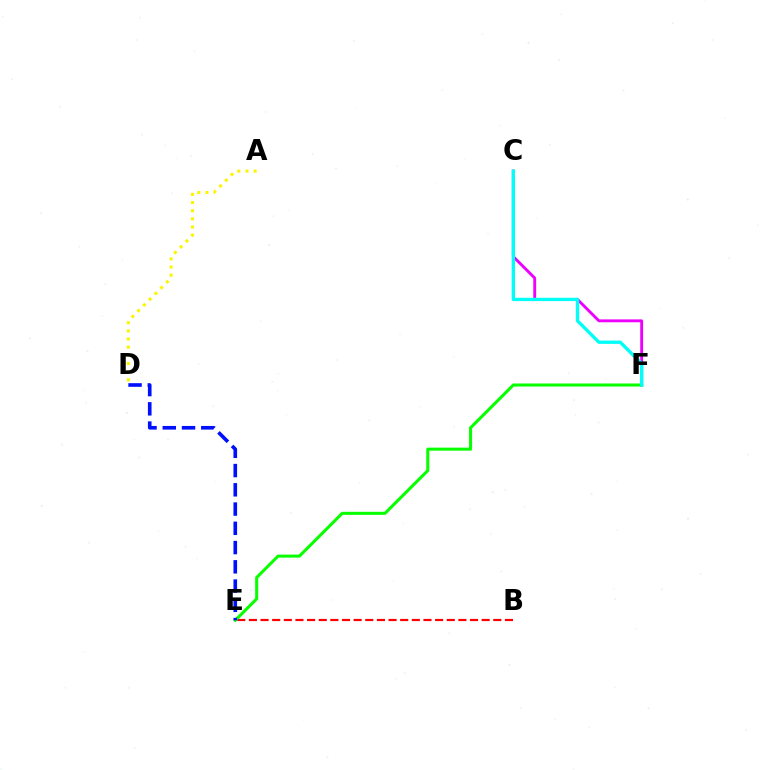{('B', 'E'): [{'color': '#ff0000', 'line_style': 'dashed', 'thickness': 1.58}], ('A', 'D'): [{'color': '#fcf500', 'line_style': 'dotted', 'thickness': 2.22}], ('C', 'F'): [{'color': '#ee00ff', 'line_style': 'solid', 'thickness': 2.07}, {'color': '#00fff6', 'line_style': 'solid', 'thickness': 2.4}], ('E', 'F'): [{'color': '#08ff00', 'line_style': 'solid', 'thickness': 2.19}], ('D', 'E'): [{'color': '#0010ff', 'line_style': 'dashed', 'thickness': 2.62}]}